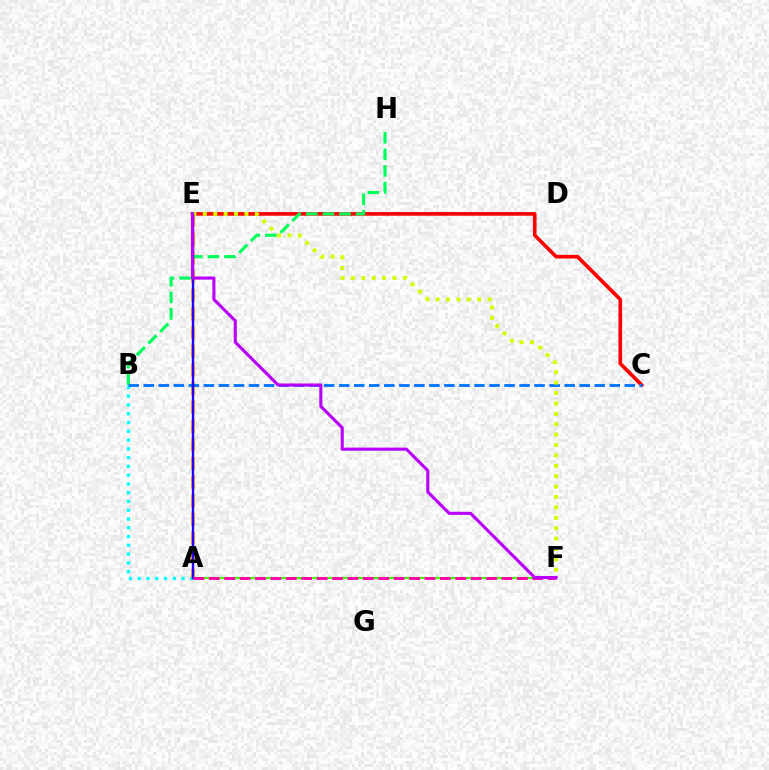{('A', 'B'): [{'color': '#00fff6', 'line_style': 'dotted', 'thickness': 2.38}], ('A', 'E'): [{'color': '#ff9400', 'line_style': 'dashed', 'thickness': 2.54}, {'color': '#2500ff', 'line_style': 'solid', 'thickness': 1.7}], ('A', 'F'): [{'color': '#3dff00', 'line_style': 'solid', 'thickness': 1.52}, {'color': '#ff00ac', 'line_style': 'dashed', 'thickness': 2.09}], ('C', 'E'): [{'color': '#ff0000', 'line_style': 'solid', 'thickness': 2.62}], ('B', 'H'): [{'color': '#00ff5c', 'line_style': 'dashed', 'thickness': 2.25}], ('B', 'C'): [{'color': '#0074ff', 'line_style': 'dashed', 'thickness': 2.04}], ('E', 'F'): [{'color': '#d1ff00', 'line_style': 'dotted', 'thickness': 2.82}, {'color': '#b900ff', 'line_style': 'solid', 'thickness': 2.24}]}